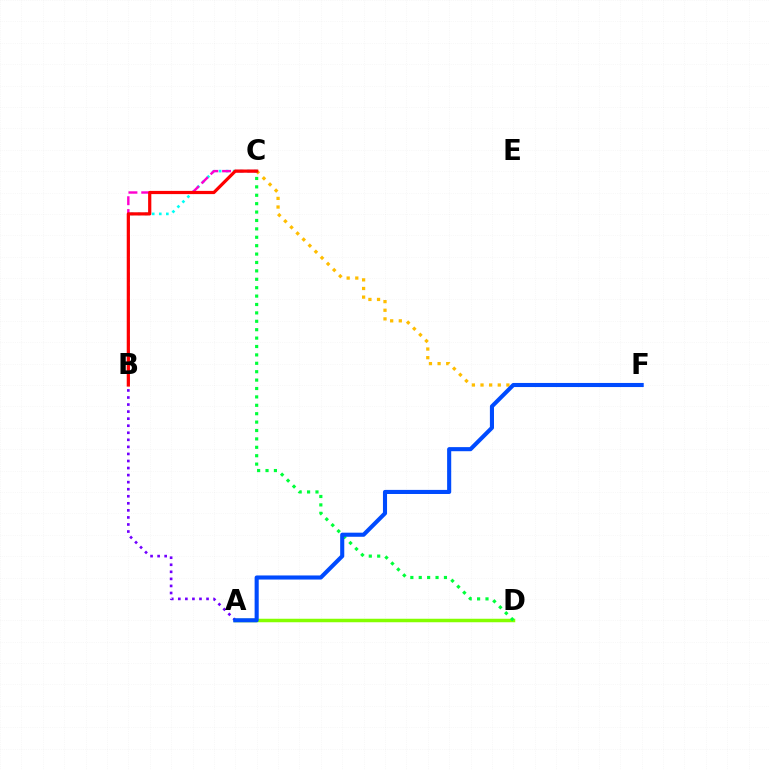{('A', 'D'): [{'color': '#84ff00', 'line_style': 'solid', 'thickness': 2.52}], ('C', 'F'): [{'color': '#ffbd00', 'line_style': 'dotted', 'thickness': 2.34}], ('A', 'B'): [{'color': '#7200ff', 'line_style': 'dotted', 'thickness': 1.92}], ('B', 'C'): [{'color': '#00fff6', 'line_style': 'dotted', 'thickness': 1.92}, {'color': '#ff00cf', 'line_style': 'dashed', 'thickness': 1.74}, {'color': '#ff0000', 'line_style': 'solid', 'thickness': 2.31}], ('C', 'D'): [{'color': '#00ff39', 'line_style': 'dotted', 'thickness': 2.28}], ('A', 'F'): [{'color': '#004bff', 'line_style': 'solid', 'thickness': 2.95}]}